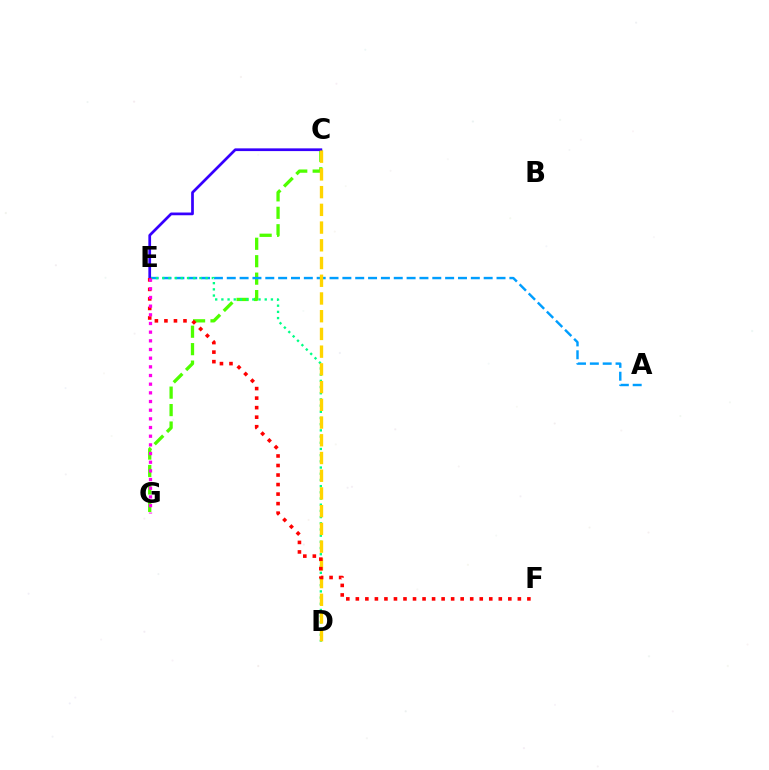{('C', 'G'): [{'color': '#4fff00', 'line_style': 'dashed', 'thickness': 2.37}], ('A', 'E'): [{'color': '#009eff', 'line_style': 'dashed', 'thickness': 1.75}], ('D', 'E'): [{'color': '#00ff86', 'line_style': 'dotted', 'thickness': 1.68}], ('C', 'E'): [{'color': '#3700ff', 'line_style': 'solid', 'thickness': 1.96}], ('C', 'D'): [{'color': '#ffd500', 'line_style': 'dashed', 'thickness': 2.41}], ('E', 'F'): [{'color': '#ff0000', 'line_style': 'dotted', 'thickness': 2.59}], ('E', 'G'): [{'color': '#ff00ed', 'line_style': 'dotted', 'thickness': 2.36}]}